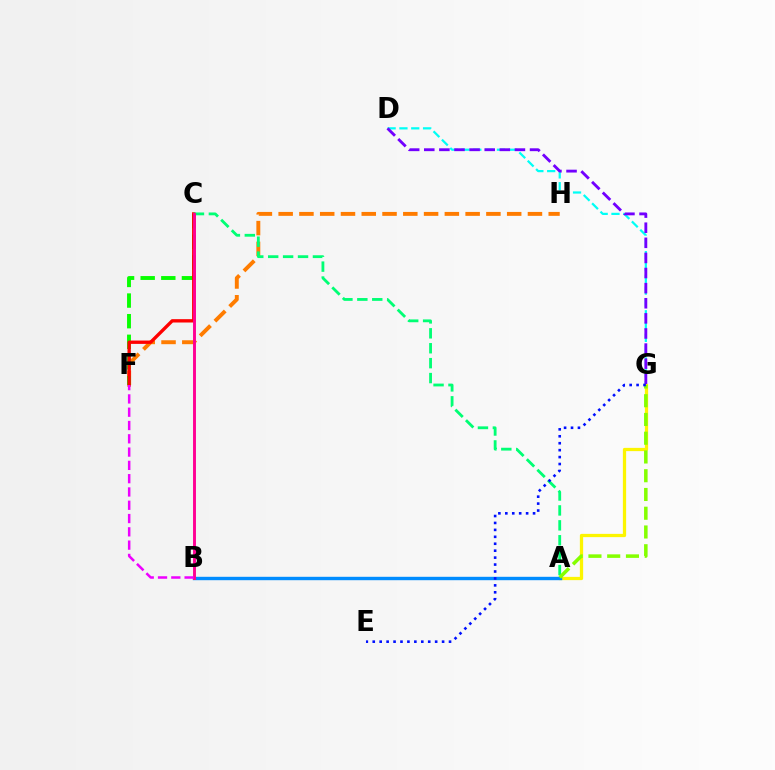{('D', 'G'): [{'color': '#00fff6', 'line_style': 'dashed', 'thickness': 1.6}, {'color': '#7200ff', 'line_style': 'dashed', 'thickness': 2.05}], ('A', 'G'): [{'color': '#fcf500', 'line_style': 'solid', 'thickness': 2.34}, {'color': '#84ff00', 'line_style': 'dashed', 'thickness': 2.55}], ('F', 'H'): [{'color': '#ff7c00', 'line_style': 'dashed', 'thickness': 2.82}], ('C', 'F'): [{'color': '#08ff00', 'line_style': 'dashed', 'thickness': 2.8}, {'color': '#ff0000', 'line_style': 'solid', 'thickness': 2.41}], ('A', 'B'): [{'color': '#008cff', 'line_style': 'solid', 'thickness': 2.45}], ('A', 'C'): [{'color': '#00ff74', 'line_style': 'dashed', 'thickness': 2.03}], ('B', 'C'): [{'color': '#ff0094', 'line_style': 'solid', 'thickness': 2.11}], ('E', 'G'): [{'color': '#0010ff', 'line_style': 'dotted', 'thickness': 1.88}], ('B', 'F'): [{'color': '#ee00ff', 'line_style': 'dashed', 'thickness': 1.81}]}